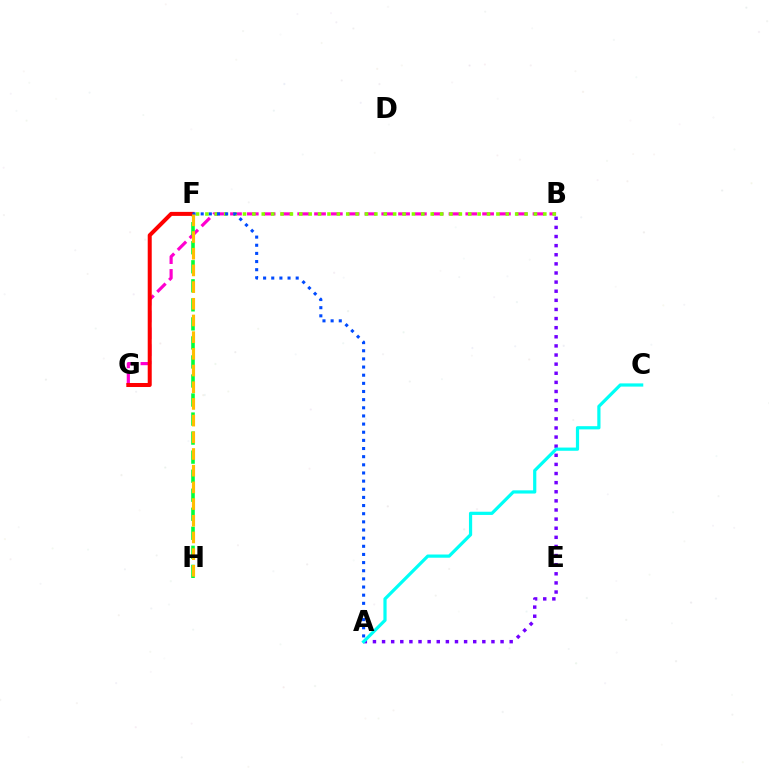{('A', 'B'): [{'color': '#7200ff', 'line_style': 'dotted', 'thickness': 2.48}], ('B', 'G'): [{'color': '#ff00cf', 'line_style': 'dashed', 'thickness': 2.28}], ('F', 'H'): [{'color': '#00ff39', 'line_style': 'dashed', 'thickness': 2.59}, {'color': '#ffbd00', 'line_style': 'dashed', 'thickness': 2.27}], ('A', 'C'): [{'color': '#00fff6', 'line_style': 'solid', 'thickness': 2.31}], ('B', 'F'): [{'color': '#84ff00', 'line_style': 'dotted', 'thickness': 2.55}], ('F', 'G'): [{'color': '#ff0000', 'line_style': 'solid', 'thickness': 2.89}], ('A', 'F'): [{'color': '#004bff', 'line_style': 'dotted', 'thickness': 2.21}]}